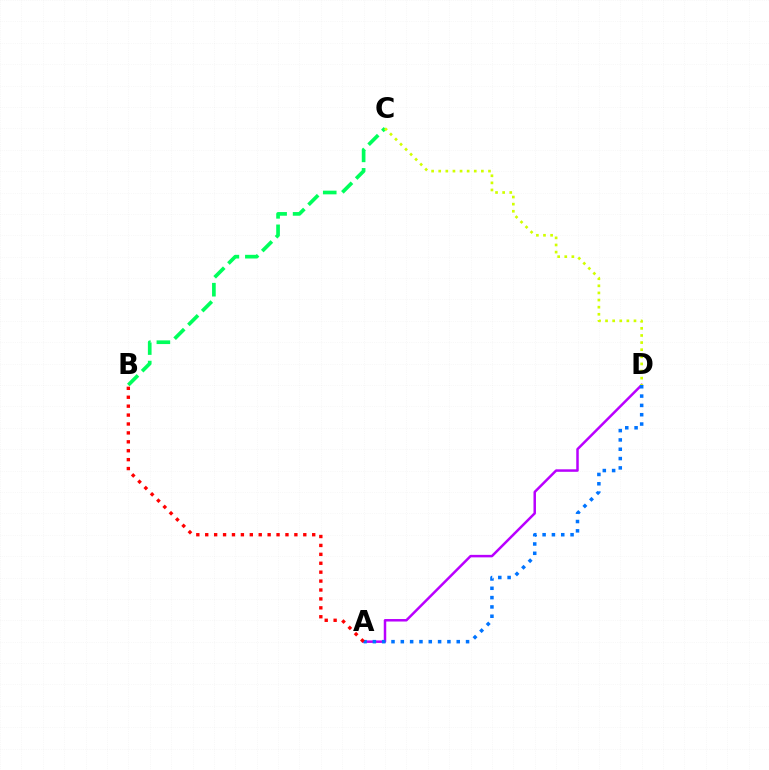{('A', 'D'): [{'color': '#b900ff', 'line_style': 'solid', 'thickness': 1.8}, {'color': '#0074ff', 'line_style': 'dotted', 'thickness': 2.53}], ('B', 'C'): [{'color': '#00ff5c', 'line_style': 'dashed', 'thickness': 2.65}], ('C', 'D'): [{'color': '#d1ff00', 'line_style': 'dotted', 'thickness': 1.93}], ('A', 'B'): [{'color': '#ff0000', 'line_style': 'dotted', 'thickness': 2.42}]}